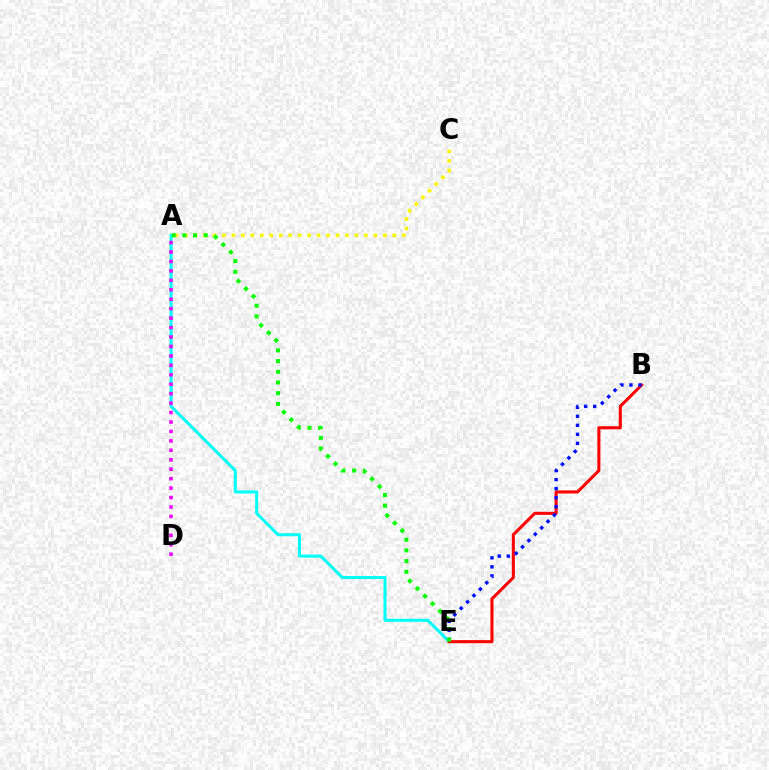{('A', 'C'): [{'color': '#fcf500', 'line_style': 'dotted', 'thickness': 2.57}], ('A', 'E'): [{'color': '#00fff6', 'line_style': 'solid', 'thickness': 2.17}, {'color': '#08ff00', 'line_style': 'dotted', 'thickness': 2.91}], ('A', 'D'): [{'color': '#ee00ff', 'line_style': 'dotted', 'thickness': 2.57}], ('B', 'E'): [{'color': '#ff0000', 'line_style': 'solid', 'thickness': 2.2}, {'color': '#0010ff', 'line_style': 'dotted', 'thickness': 2.45}]}